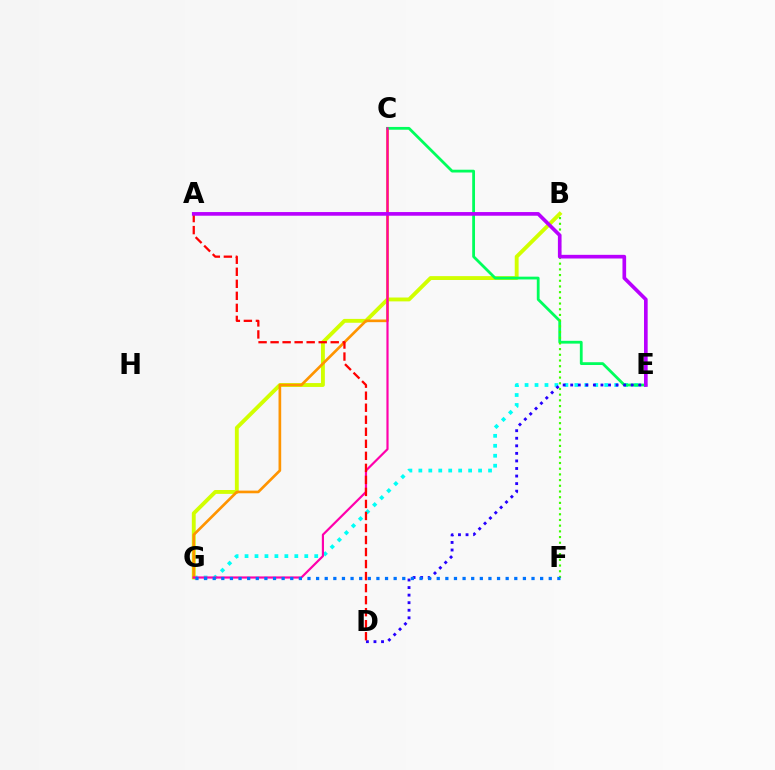{('E', 'G'): [{'color': '#00fff6', 'line_style': 'dotted', 'thickness': 2.7}], ('B', 'G'): [{'color': '#d1ff00', 'line_style': 'solid', 'thickness': 2.78}], ('C', 'G'): [{'color': '#ff9400', 'line_style': 'solid', 'thickness': 1.92}, {'color': '#ff00ac', 'line_style': 'solid', 'thickness': 1.57}], ('C', 'E'): [{'color': '#00ff5c', 'line_style': 'solid', 'thickness': 2.01}], ('D', 'E'): [{'color': '#2500ff', 'line_style': 'dotted', 'thickness': 2.05}], ('B', 'F'): [{'color': '#3dff00', 'line_style': 'dotted', 'thickness': 1.55}], ('F', 'G'): [{'color': '#0074ff', 'line_style': 'dotted', 'thickness': 2.34}], ('A', 'D'): [{'color': '#ff0000', 'line_style': 'dashed', 'thickness': 1.63}], ('A', 'E'): [{'color': '#b900ff', 'line_style': 'solid', 'thickness': 2.63}]}